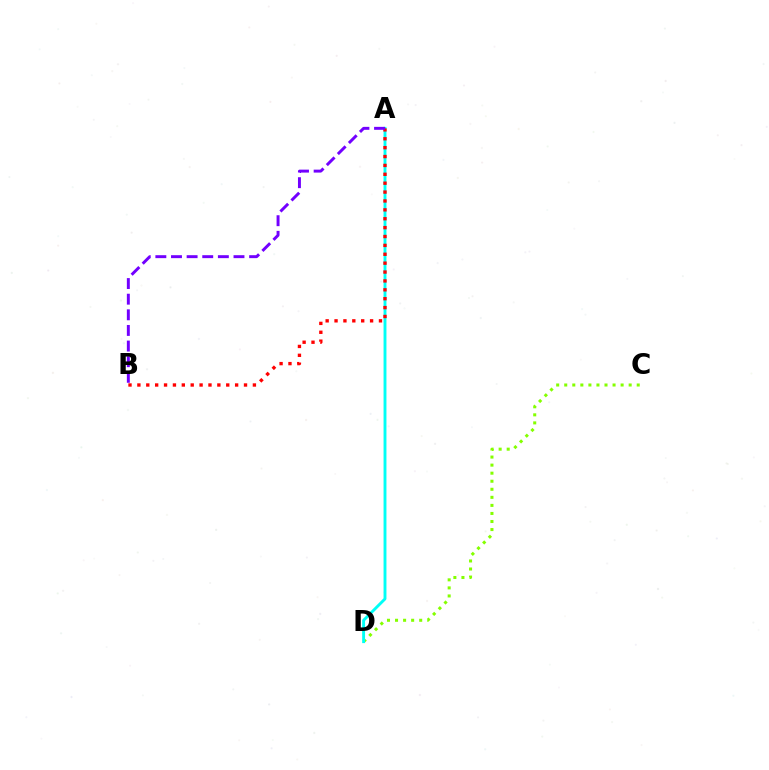{('C', 'D'): [{'color': '#84ff00', 'line_style': 'dotted', 'thickness': 2.19}], ('A', 'D'): [{'color': '#00fff6', 'line_style': 'solid', 'thickness': 2.08}], ('A', 'B'): [{'color': '#ff0000', 'line_style': 'dotted', 'thickness': 2.41}, {'color': '#7200ff', 'line_style': 'dashed', 'thickness': 2.12}]}